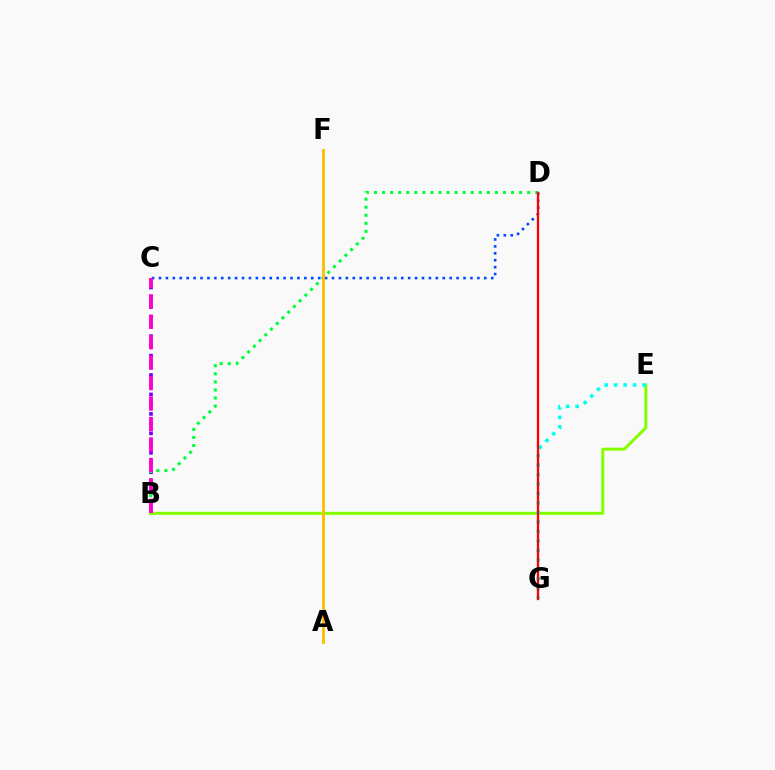{('B', 'C'): [{'color': '#7200ff', 'line_style': 'dotted', 'thickness': 2.64}, {'color': '#ff00cf', 'line_style': 'dashed', 'thickness': 2.78}], ('B', 'D'): [{'color': '#00ff39', 'line_style': 'dotted', 'thickness': 2.19}], ('B', 'E'): [{'color': '#84ff00', 'line_style': 'solid', 'thickness': 2.18}], ('C', 'D'): [{'color': '#004bff', 'line_style': 'dotted', 'thickness': 1.88}], ('E', 'G'): [{'color': '#00fff6', 'line_style': 'dotted', 'thickness': 2.57}], ('D', 'G'): [{'color': '#ff0000', 'line_style': 'solid', 'thickness': 1.64}], ('A', 'F'): [{'color': '#ffbd00', 'line_style': 'solid', 'thickness': 2.06}]}